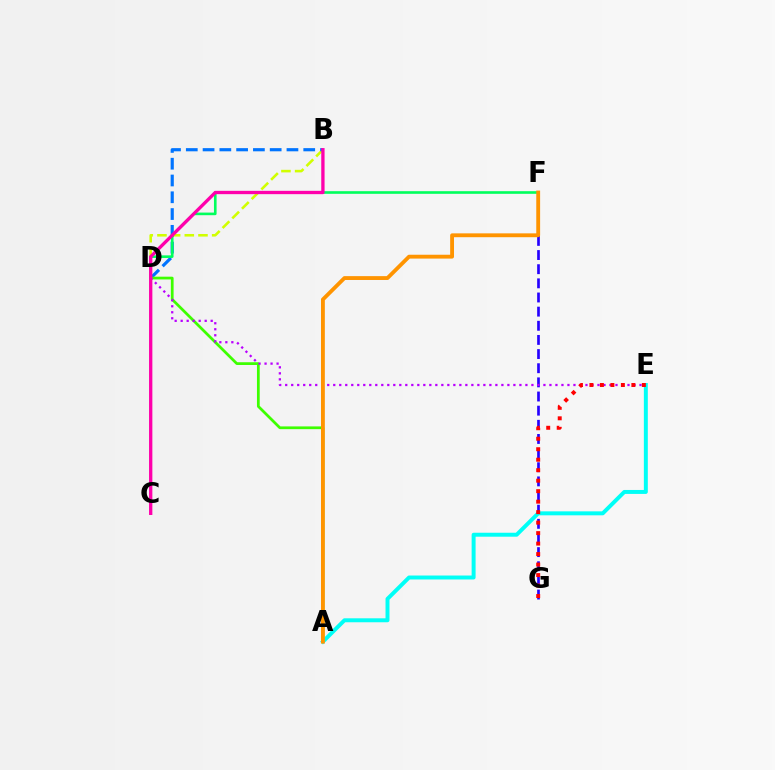{('F', 'G'): [{'color': '#2500ff', 'line_style': 'dashed', 'thickness': 1.92}], ('B', 'D'): [{'color': '#d1ff00', 'line_style': 'dashed', 'thickness': 1.86}, {'color': '#0074ff', 'line_style': 'dashed', 'thickness': 2.28}], ('D', 'F'): [{'color': '#00ff5c', 'line_style': 'solid', 'thickness': 1.89}], ('A', 'D'): [{'color': '#3dff00', 'line_style': 'solid', 'thickness': 1.97}], ('D', 'E'): [{'color': '#b900ff', 'line_style': 'dotted', 'thickness': 1.63}], ('A', 'E'): [{'color': '#00fff6', 'line_style': 'solid', 'thickness': 2.85}], ('E', 'G'): [{'color': '#ff0000', 'line_style': 'dotted', 'thickness': 2.85}], ('B', 'C'): [{'color': '#ff00ac', 'line_style': 'solid', 'thickness': 2.38}], ('A', 'F'): [{'color': '#ff9400', 'line_style': 'solid', 'thickness': 2.77}]}